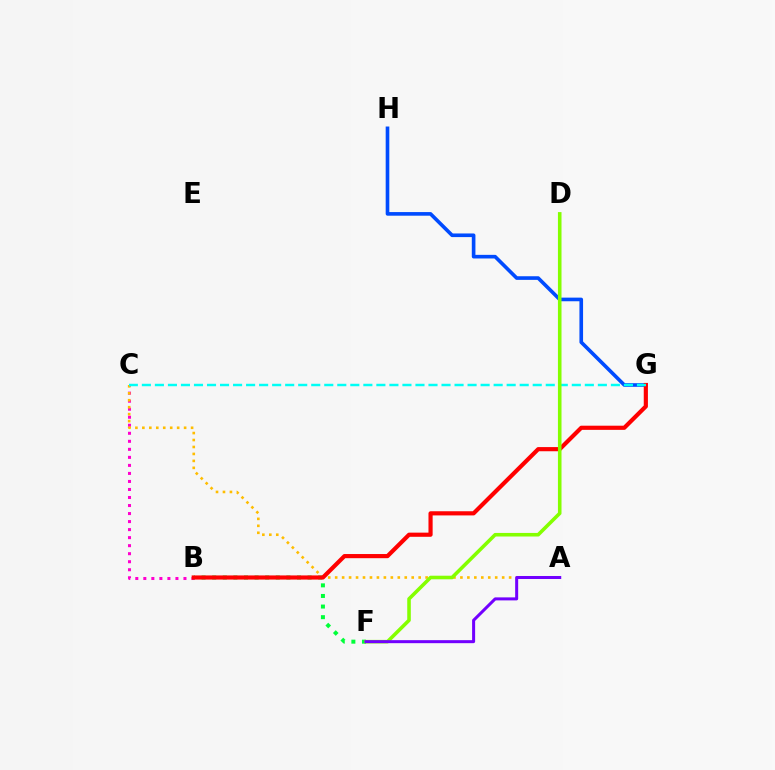{('G', 'H'): [{'color': '#004bff', 'line_style': 'solid', 'thickness': 2.61}], ('B', 'F'): [{'color': '#00ff39', 'line_style': 'dotted', 'thickness': 2.88}], ('B', 'C'): [{'color': '#ff00cf', 'line_style': 'dotted', 'thickness': 2.18}], ('A', 'C'): [{'color': '#ffbd00', 'line_style': 'dotted', 'thickness': 1.89}], ('B', 'G'): [{'color': '#ff0000', 'line_style': 'solid', 'thickness': 3.0}], ('C', 'G'): [{'color': '#00fff6', 'line_style': 'dashed', 'thickness': 1.77}], ('D', 'F'): [{'color': '#84ff00', 'line_style': 'solid', 'thickness': 2.57}], ('A', 'F'): [{'color': '#7200ff', 'line_style': 'solid', 'thickness': 2.17}]}